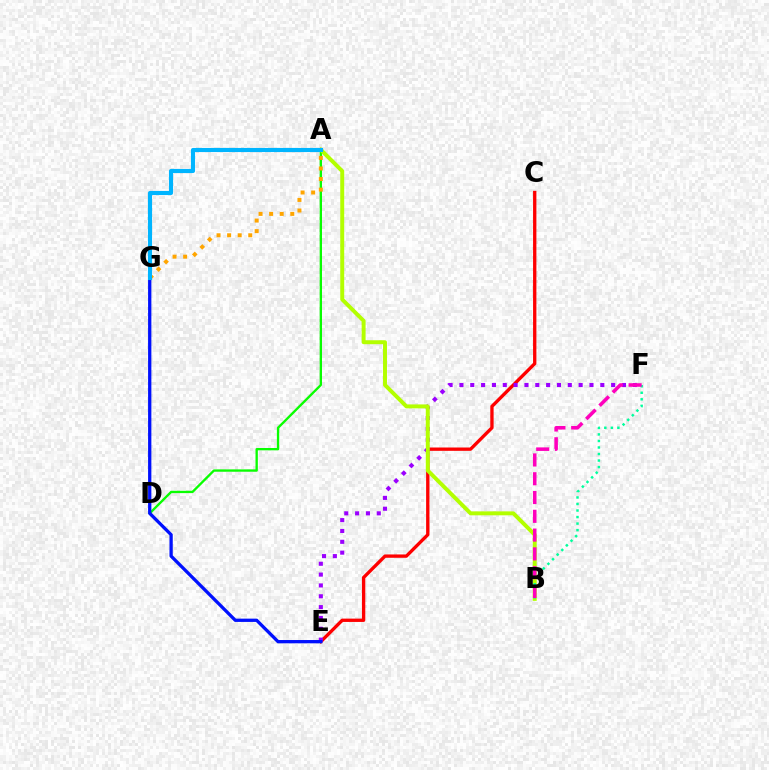{('C', 'E'): [{'color': '#ff0000', 'line_style': 'solid', 'thickness': 2.4}], ('A', 'D'): [{'color': '#08ff00', 'line_style': 'solid', 'thickness': 1.68}], ('E', 'F'): [{'color': '#9b00ff', 'line_style': 'dotted', 'thickness': 2.94}], ('E', 'G'): [{'color': '#0010ff', 'line_style': 'solid', 'thickness': 2.37}], ('A', 'G'): [{'color': '#ffa500', 'line_style': 'dotted', 'thickness': 2.87}, {'color': '#00b5ff', 'line_style': 'solid', 'thickness': 2.97}], ('A', 'B'): [{'color': '#b3ff00', 'line_style': 'solid', 'thickness': 2.85}], ('B', 'F'): [{'color': '#00ff9d', 'line_style': 'dotted', 'thickness': 1.78}, {'color': '#ff00bd', 'line_style': 'dashed', 'thickness': 2.55}]}